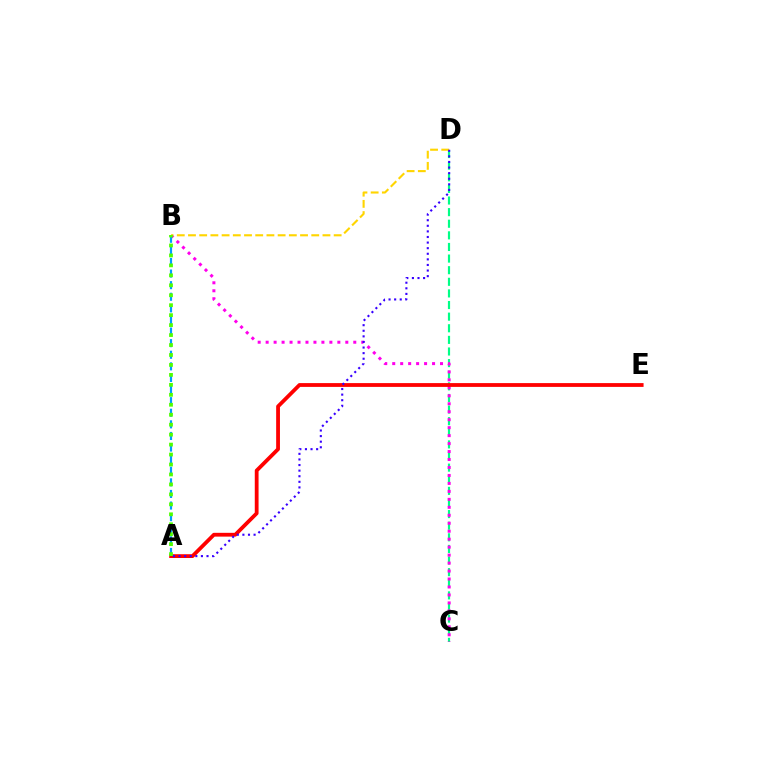{('C', 'D'): [{'color': '#00ff86', 'line_style': 'dashed', 'thickness': 1.58}], ('B', 'C'): [{'color': '#ff00ed', 'line_style': 'dotted', 'thickness': 2.16}], ('A', 'E'): [{'color': '#ff0000', 'line_style': 'solid', 'thickness': 2.73}], ('A', 'B'): [{'color': '#009eff', 'line_style': 'dashed', 'thickness': 1.58}, {'color': '#4fff00', 'line_style': 'dotted', 'thickness': 2.71}], ('B', 'D'): [{'color': '#ffd500', 'line_style': 'dashed', 'thickness': 1.52}], ('A', 'D'): [{'color': '#3700ff', 'line_style': 'dotted', 'thickness': 1.52}]}